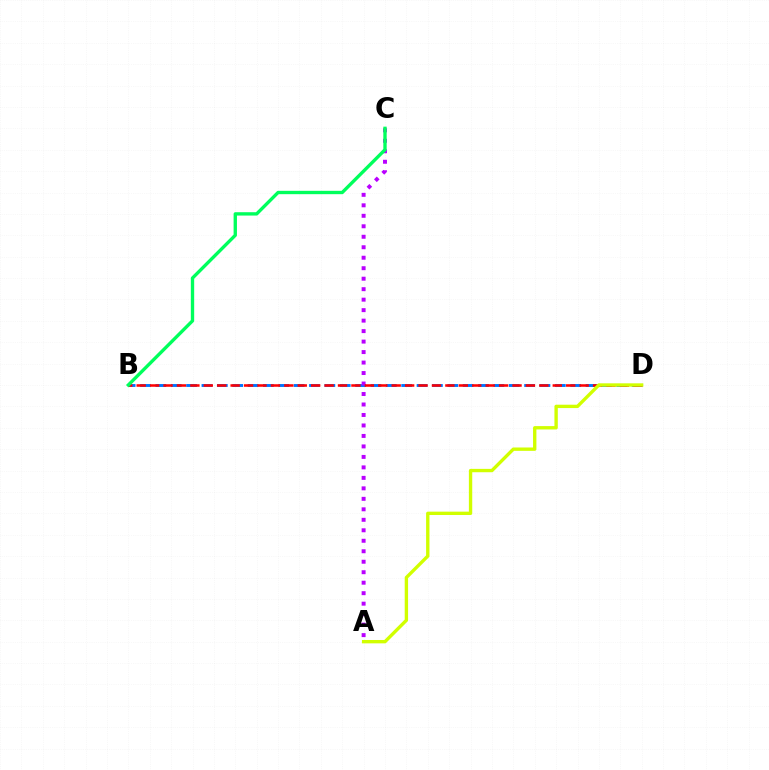{('B', 'D'): [{'color': '#0074ff', 'line_style': 'dashed', 'thickness': 2.09}, {'color': '#ff0000', 'line_style': 'dashed', 'thickness': 1.82}], ('A', 'C'): [{'color': '#b900ff', 'line_style': 'dotted', 'thickness': 2.85}], ('A', 'D'): [{'color': '#d1ff00', 'line_style': 'solid', 'thickness': 2.42}], ('B', 'C'): [{'color': '#00ff5c', 'line_style': 'solid', 'thickness': 2.42}]}